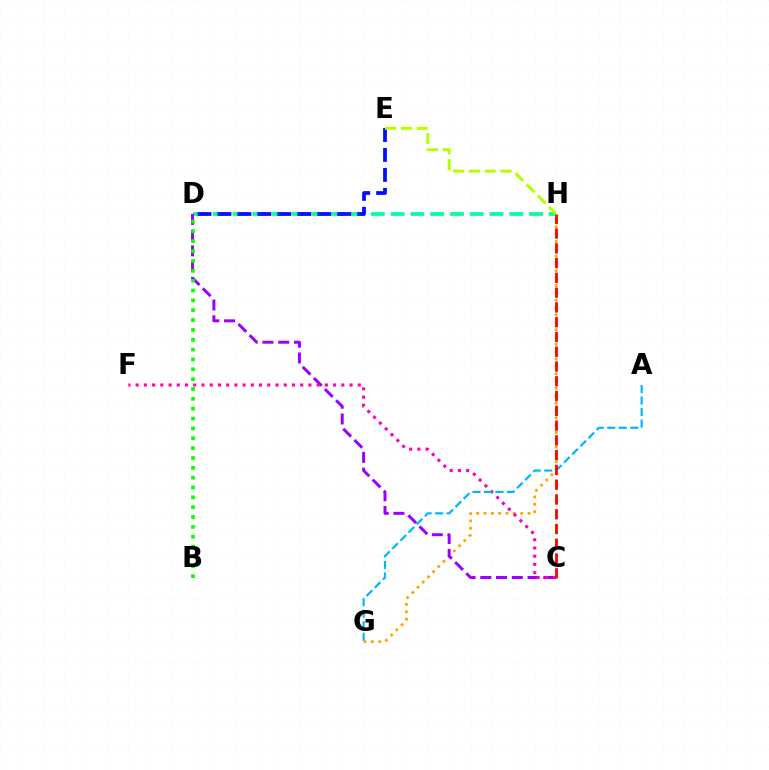{('G', 'H'): [{'color': '#ffa500', 'line_style': 'dotted', 'thickness': 1.99}], ('D', 'H'): [{'color': '#00ff9d', 'line_style': 'dashed', 'thickness': 2.69}], ('C', 'D'): [{'color': '#9b00ff', 'line_style': 'dashed', 'thickness': 2.14}], ('C', 'F'): [{'color': '#ff00bd', 'line_style': 'dotted', 'thickness': 2.24}], ('D', 'E'): [{'color': '#0010ff', 'line_style': 'dashed', 'thickness': 2.71}], ('B', 'D'): [{'color': '#08ff00', 'line_style': 'dotted', 'thickness': 2.68}], ('A', 'G'): [{'color': '#00b5ff', 'line_style': 'dashed', 'thickness': 1.57}], ('C', 'H'): [{'color': '#ff0000', 'line_style': 'dashed', 'thickness': 2.01}], ('E', 'H'): [{'color': '#b3ff00', 'line_style': 'dashed', 'thickness': 2.15}]}